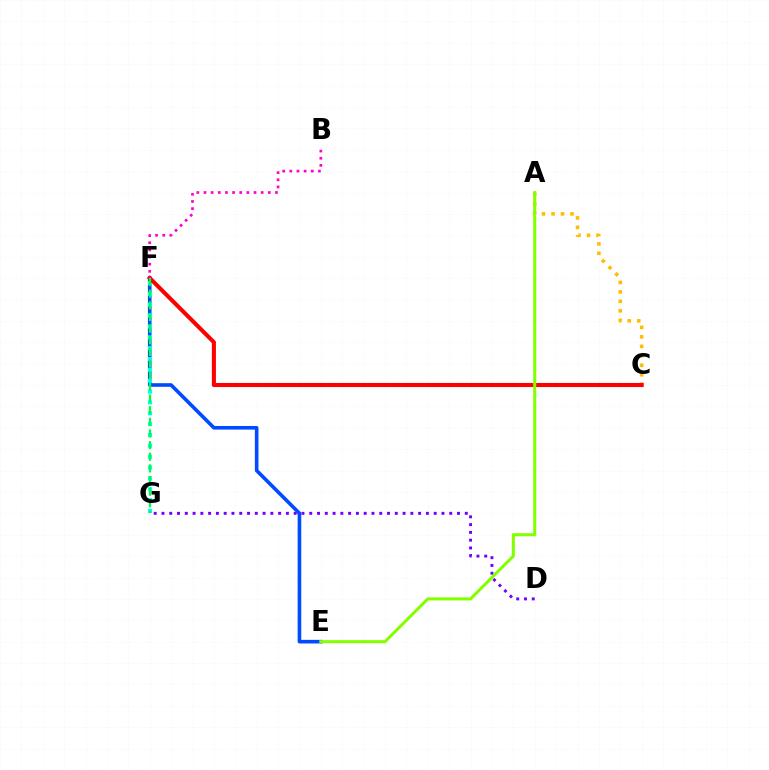{('A', 'C'): [{'color': '#ffbd00', 'line_style': 'dotted', 'thickness': 2.58}], ('E', 'F'): [{'color': '#004bff', 'line_style': 'solid', 'thickness': 2.6}], ('D', 'G'): [{'color': '#7200ff', 'line_style': 'dotted', 'thickness': 2.11}], ('F', 'G'): [{'color': '#00fff6', 'line_style': 'dotted', 'thickness': 2.95}, {'color': '#00ff39', 'line_style': 'dashed', 'thickness': 1.58}], ('C', 'F'): [{'color': '#ff0000', 'line_style': 'solid', 'thickness': 2.93}], ('A', 'E'): [{'color': '#84ff00', 'line_style': 'solid', 'thickness': 2.2}], ('B', 'F'): [{'color': '#ff00cf', 'line_style': 'dotted', 'thickness': 1.94}]}